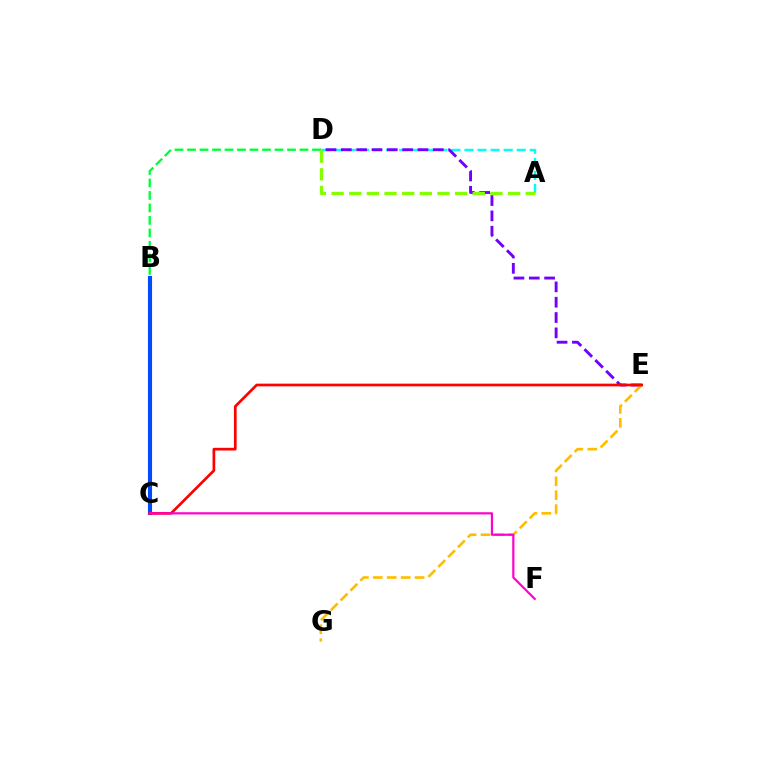{('A', 'D'): [{'color': '#00fff6', 'line_style': 'dashed', 'thickness': 1.77}, {'color': '#84ff00', 'line_style': 'dashed', 'thickness': 2.4}], ('B', 'C'): [{'color': '#004bff', 'line_style': 'solid', 'thickness': 2.95}], ('D', 'E'): [{'color': '#7200ff', 'line_style': 'dashed', 'thickness': 2.08}], ('E', 'G'): [{'color': '#ffbd00', 'line_style': 'dashed', 'thickness': 1.89}], ('C', 'E'): [{'color': '#ff0000', 'line_style': 'solid', 'thickness': 1.95}], ('B', 'D'): [{'color': '#00ff39', 'line_style': 'dashed', 'thickness': 1.7}], ('C', 'F'): [{'color': '#ff00cf', 'line_style': 'solid', 'thickness': 1.58}]}